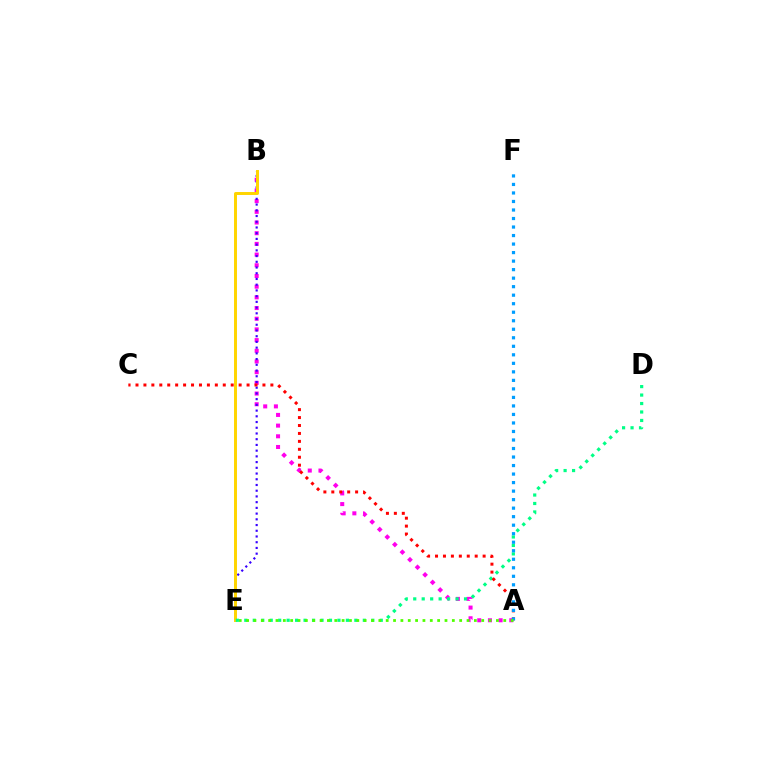{('A', 'B'): [{'color': '#ff00ed', 'line_style': 'dotted', 'thickness': 2.9}], ('B', 'E'): [{'color': '#3700ff', 'line_style': 'dotted', 'thickness': 1.55}, {'color': '#ffd500', 'line_style': 'solid', 'thickness': 2.13}], ('D', 'E'): [{'color': '#00ff86', 'line_style': 'dotted', 'thickness': 2.3}], ('A', 'C'): [{'color': '#ff0000', 'line_style': 'dotted', 'thickness': 2.16}], ('A', 'F'): [{'color': '#009eff', 'line_style': 'dotted', 'thickness': 2.31}], ('A', 'E'): [{'color': '#4fff00', 'line_style': 'dotted', 'thickness': 2.0}]}